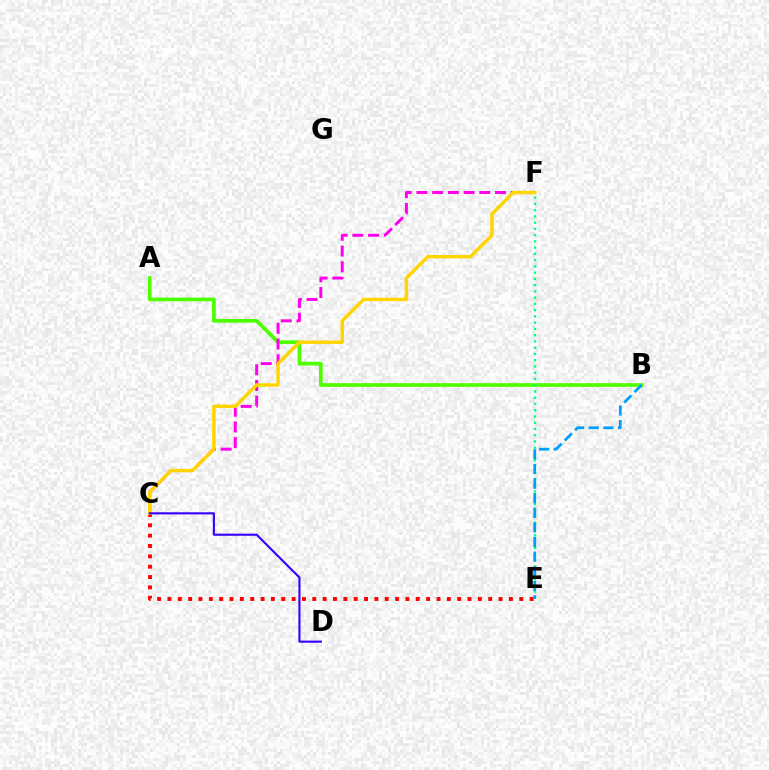{('A', 'B'): [{'color': '#4fff00', 'line_style': 'solid', 'thickness': 2.67}], ('E', 'F'): [{'color': '#00ff86', 'line_style': 'dotted', 'thickness': 1.7}], ('C', 'E'): [{'color': '#ff0000', 'line_style': 'dotted', 'thickness': 2.81}], ('C', 'F'): [{'color': '#ff00ed', 'line_style': 'dashed', 'thickness': 2.13}, {'color': '#ffd500', 'line_style': 'solid', 'thickness': 2.46}], ('B', 'E'): [{'color': '#009eff', 'line_style': 'dashed', 'thickness': 1.99}], ('C', 'D'): [{'color': '#3700ff', 'line_style': 'solid', 'thickness': 1.53}]}